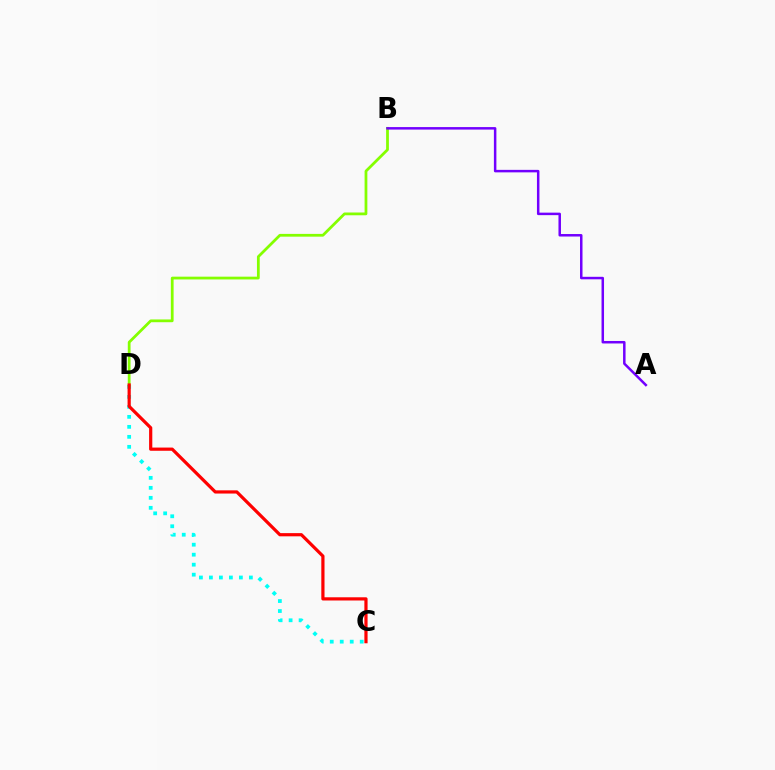{('C', 'D'): [{'color': '#00fff6', 'line_style': 'dotted', 'thickness': 2.71}, {'color': '#ff0000', 'line_style': 'solid', 'thickness': 2.31}], ('B', 'D'): [{'color': '#84ff00', 'line_style': 'solid', 'thickness': 1.99}], ('A', 'B'): [{'color': '#7200ff', 'line_style': 'solid', 'thickness': 1.8}]}